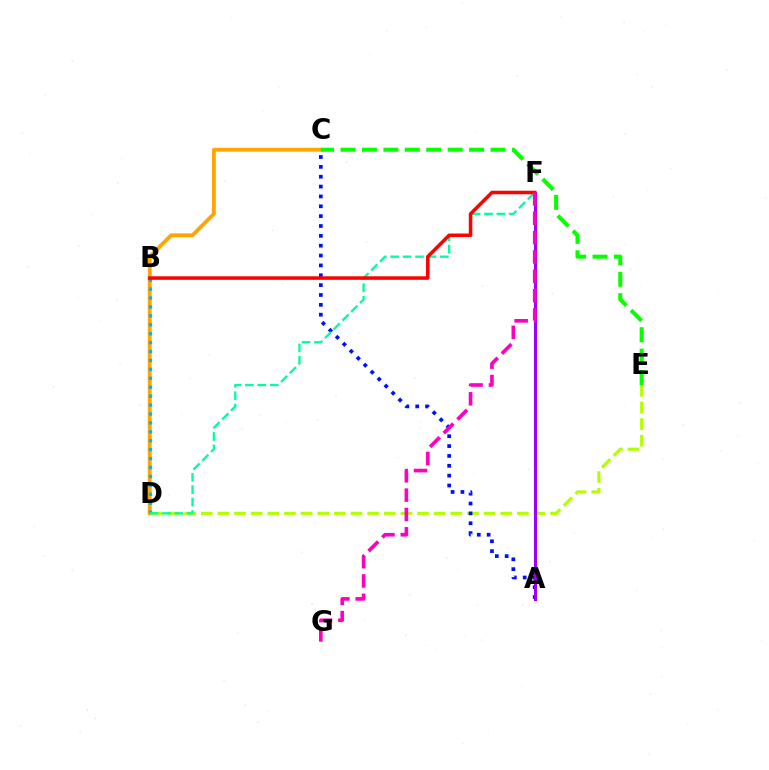{('C', 'D'): [{'color': '#ffa500', 'line_style': 'solid', 'thickness': 2.77}], ('D', 'E'): [{'color': '#b3ff00', 'line_style': 'dashed', 'thickness': 2.26}], ('B', 'D'): [{'color': '#00b5ff', 'line_style': 'dotted', 'thickness': 2.42}], ('A', 'C'): [{'color': '#0010ff', 'line_style': 'dotted', 'thickness': 2.68}], ('A', 'F'): [{'color': '#9b00ff', 'line_style': 'solid', 'thickness': 2.18}], ('D', 'F'): [{'color': '#00ff9d', 'line_style': 'dashed', 'thickness': 1.69}], ('B', 'F'): [{'color': '#ff0000', 'line_style': 'solid', 'thickness': 2.54}], ('F', 'G'): [{'color': '#ff00bd', 'line_style': 'dashed', 'thickness': 2.63}], ('C', 'E'): [{'color': '#08ff00', 'line_style': 'dashed', 'thickness': 2.91}]}